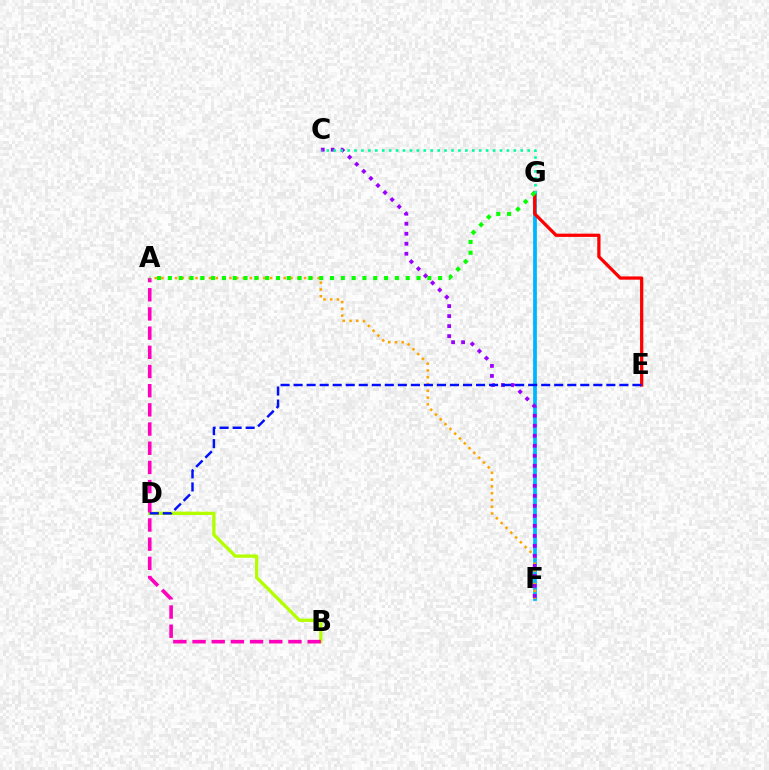{('F', 'G'): [{'color': '#00b5ff', 'line_style': 'solid', 'thickness': 2.69}], ('B', 'D'): [{'color': '#b3ff00', 'line_style': 'solid', 'thickness': 2.38}], ('E', 'G'): [{'color': '#ff0000', 'line_style': 'solid', 'thickness': 2.34}], ('A', 'F'): [{'color': '#ffa500', 'line_style': 'dotted', 'thickness': 1.84}], ('C', 'F'): [{'color': '#9b00ff', 'line_style': 'dotted', 'thickness': 2.72}], ('A', 'B'): [{'color': '#ff00bd', 'line_style': 'dashed', 'thickness': 2.61}], ('D', 'E'): [{'color': '#0010ff', 'line_style': 'dashed', 'thickness': 1.77}], ('A', 'G'): [{'color': '#08ff00', 'line_style': 'dotted', 'thickness': 2.94}], ('C', 'G'): [{'color': '#00ff9d', 'line_style': 'dotted', 'thickness': 1.88}]}